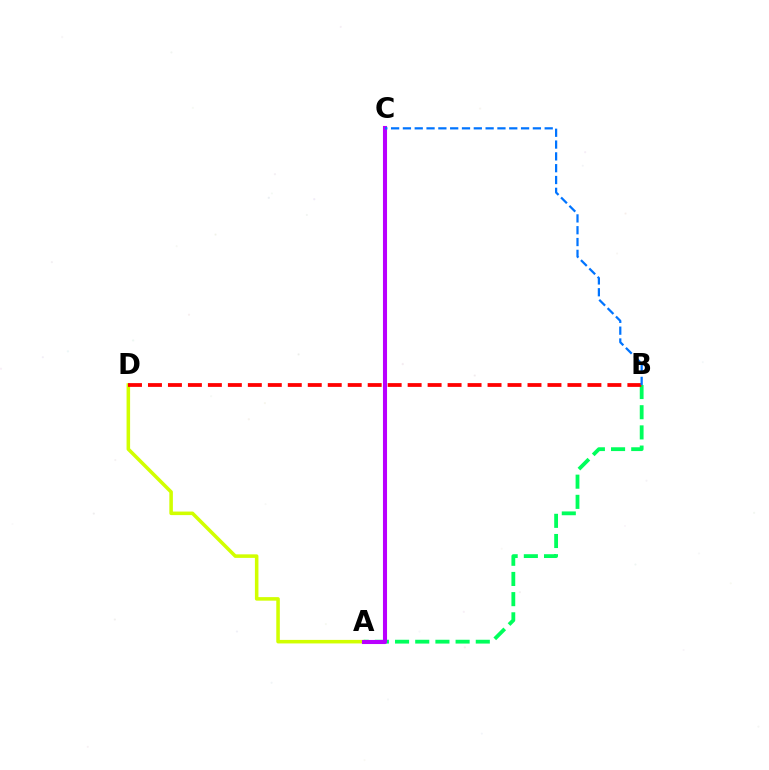{('A', 'D'): [{'color': '#d1ff00', 'line_style': 'solid', 'thickness': 2.55}], ('A', 'B'): [{'color': '#00ff5c', 'line_style': 'dashed', 'thickness': 2.74}], ('B', 'D'): [{'color': '#ff0000', 'line_style': 'dashed', 'thickness': 2.71}], ('A', 'C'): [{'color': '#b900ff', 'line_style': 'solid', 'thickness': 2.93}], ('B', 'C'): [{'color': '#0074ff', 'line_style': 'dashed', 'thickness': 1.61}]}